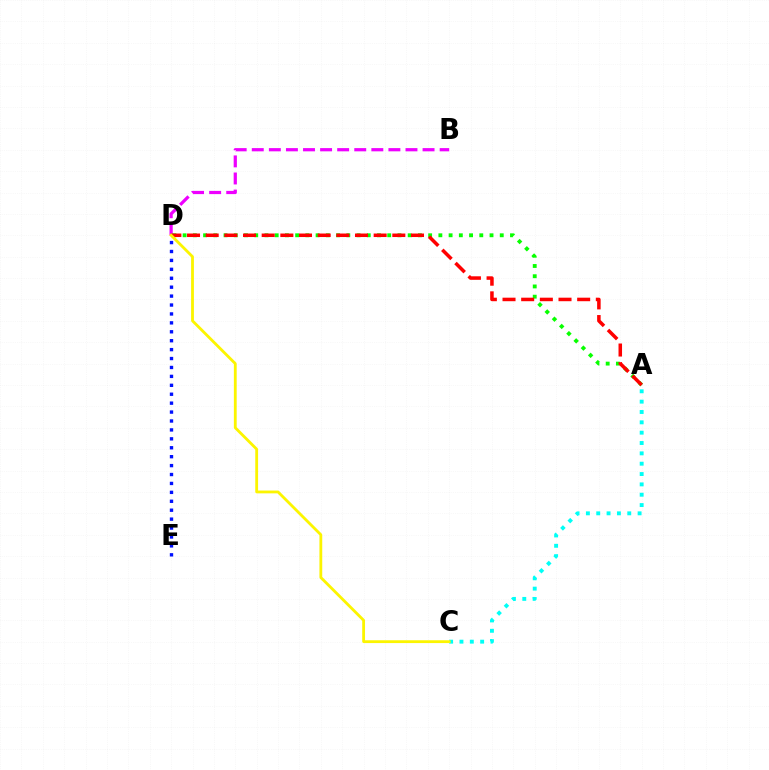{('B', 'D'): [{'color': '#ee00ff', 'line_style': 'dashed', 'thickness': 2.32}], ('A', 'C'): [{'color': '#00fff6', 'line_style': 'dotted', 'thickness': 2.81}], ('A', 'D'): [{'color': '#08ff00', 'line_style': 'dotted', 'thickness': 2.78}, {'color': '#ff0000', 'line_style': 'dashed', 'thickness': 2.54}], ('D', 'E'): [{'color': '#0010ff', 'line_style': 'dotted', 'thickness': 2.42}], ('C', 'D'): [{'color': '#fcf500', 'line_style': 'solid', 'thickness': 2.02}]}